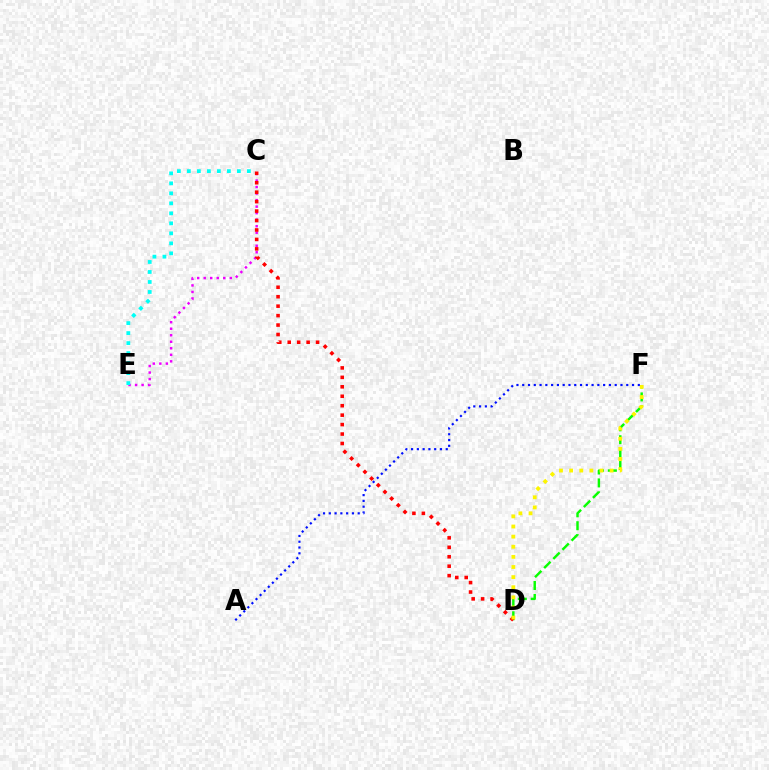{('D', 'F'): [{'color': '#08ff00', 'line_style': 'dashed', 'thickness': 1.75}, {'color': '#fcf500', 'line_style': 'dotted', 'thickness': 2.75}], ('C', 'E'): [{'color': '#ee00ff', 'line_style': 'dotted', 'thickness': 1.77}, {'color': '#00fff6', 'line_style': 'dotted', 'thickness': 2.72}], ('C', 'D'): [{'color': '#ff0000', 'line_style': 'dotted', 'thickness': 2.57}], ('A', 'F'): [{'color': '#0010ff', 'line_style': 'dotted', 'thickness': 1.57}]}